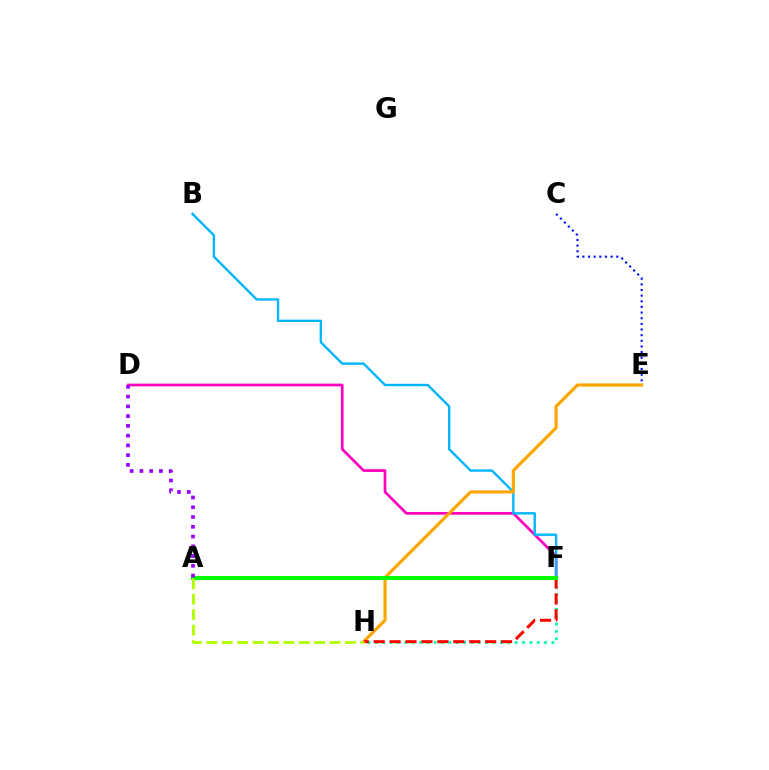{('D', 'F'): [{'color': '#ff00bd', 'line_style': 'solid', 'thickness': 1.96}], ('C', 'E'): [{'color': '#0010ff', 'line_style': 'dotted', 'thickness': 1.53}], ('B', 'F'): [{'color': '#00b5ff', 'line_style': 'solid', 'thickness': 1.71}], ('E', 'H'): [{'color': '#ffa500', 'line_style': 'solid', 'thickness': 2.27}], ('F', 'H'): [{'color': '#00ff9d', 'line_style': 'dotted', 'thickness': 2.0}, {'color': '#ff0000', 'line_style': 'dashed', 'thickness': 2.16}], ('A', 'F'): [{'color': '#08ff00', 'line_style': 'solid', 'thickness': 2.94}], ('A', 'H'): [{'color': '#b3ff00', 'line_style': 'dashed', 'thickness': 2.09}], ('A', 'D'): [{'color': '#9b00ff', 'line_style': 'dotted', 'thickness': 2.65}]}